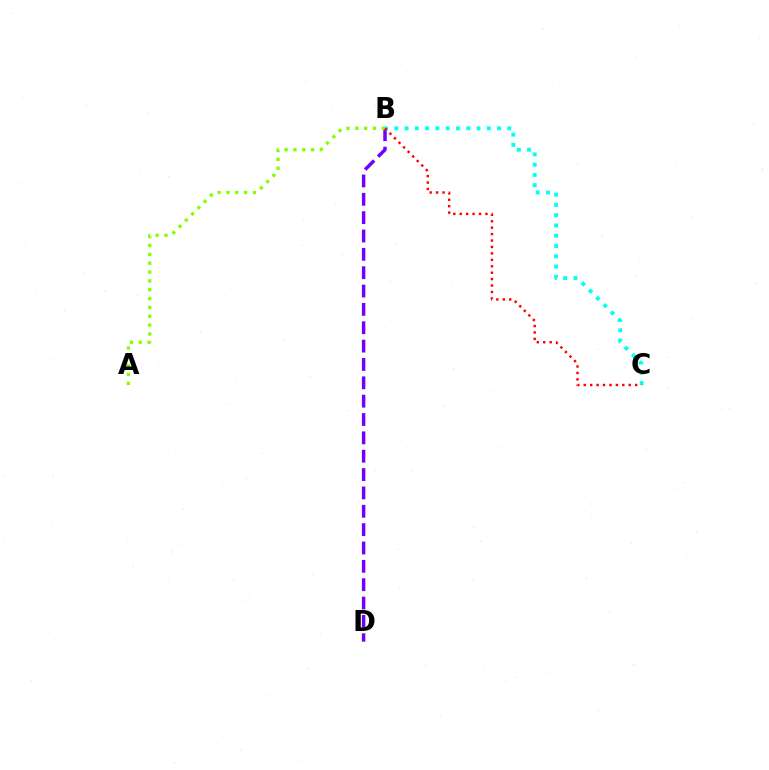{('B', 'D'): [{'color': '#7200ff', 'line_style': 'dashed', 'thickness': 2.49}], ('A', 'B'): [{'color': '#84ff00', 'line_style': 'dotted', 'thickness': 2.4}], ('B', 'C'): [{'color': '#00fff6', 'line_style': 'dotted', 'thickness': 2.79}, {'color': '#ff0000', 'line_style': 'dotted', 'thickness': 1.75}]}